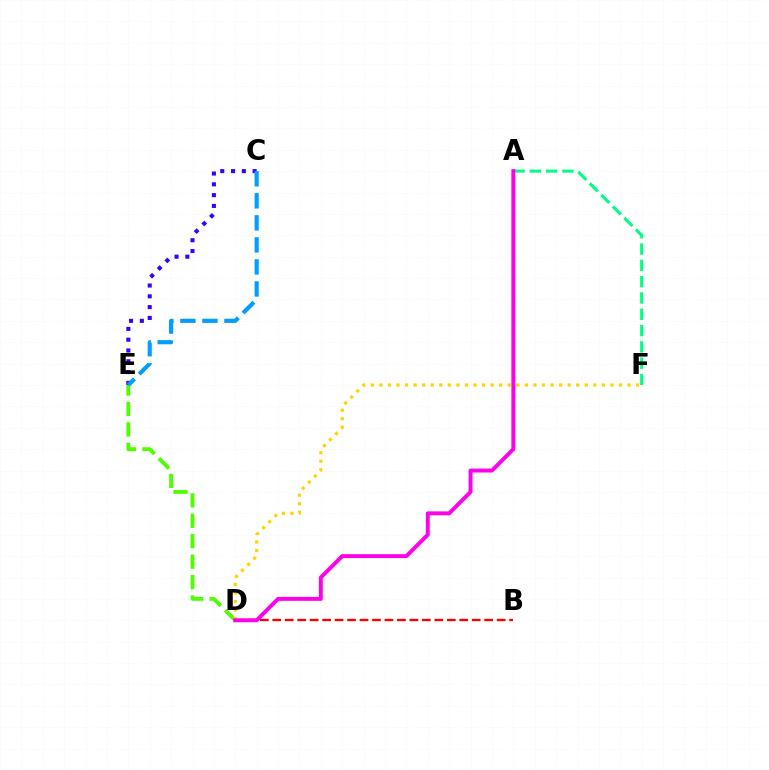{('A', 'F'): [{'color': '#00ff86', 'line_style': 'dashed', 'thickness': 2.21}], ('C', 'E'): [{'color': '#3700ff', 'line_style': 'dotted', 'thickness': 2.93}, {'color': '#009eff', 'line_style': 'dashed', 'thickness': 2.99}], ('D', 'E'): [{'color': '#4fff00', 'line_style': 'dashed', 'thickness': 2.78}], ('B', 'D'): [{'color': '#ff0000', 'line_style': 'dashed', 'thickness': 1.69}], ('D', 'F'): [{'color': '#ffd500', 'line_style': 'dotted', 'thickness': 2.33}], ('A', 'D'): [{'color': '#ff00ed', 'line_style': 'solid', 'thickness': 2.82}]}